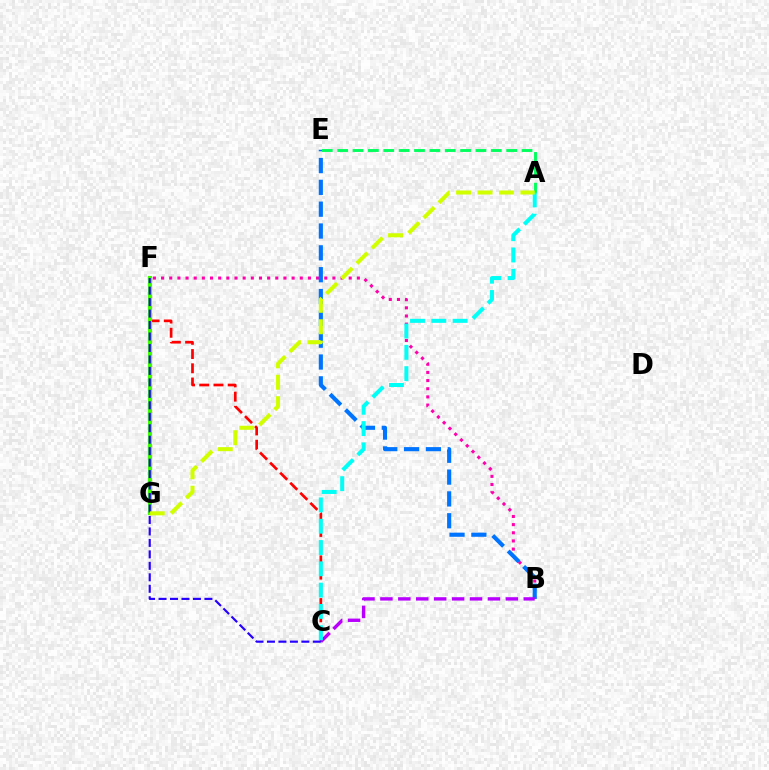{('F', 'G'): [{'color': '#ff9400', 'line_style': 'dotted', 'thickness': 2.38}, {'color': '#3dff00', 'line_style': 'solid', 'thickness': 2.96}], ('C', 'F'): [{'color': '#ff0000', 'line_style': 'dashed', 'thickness': 1.93}, {'color': '#2500ff', 'line_style': 'dashed', 'thickness': 1.56}], ('B', 'F'): [{'color': '#ff00ac', 'line_style': 'dotted', 'thickness': 2.22}], ('B', 'E'): [{'color': '#0074ff', 'line_style': 'dashed', 'thickness': 2.97}], ('A', 'E'): [{'color': '#00ff5c', 'line_style': 'dashed', 'thickness': 2.09}], ('B', 'C'): [{'color': '#b900ff', 'line_style': 'dashed', 'thickness': 2.43}], ('A', 'C'): [{'color': '#00fff6', 'line_style': 'dashed', 'thickness': 2.89}], ('A', 'G'): [{'color': '#d1ff00', 'line_style': 'dashed', 'thickness': 2.91}]}